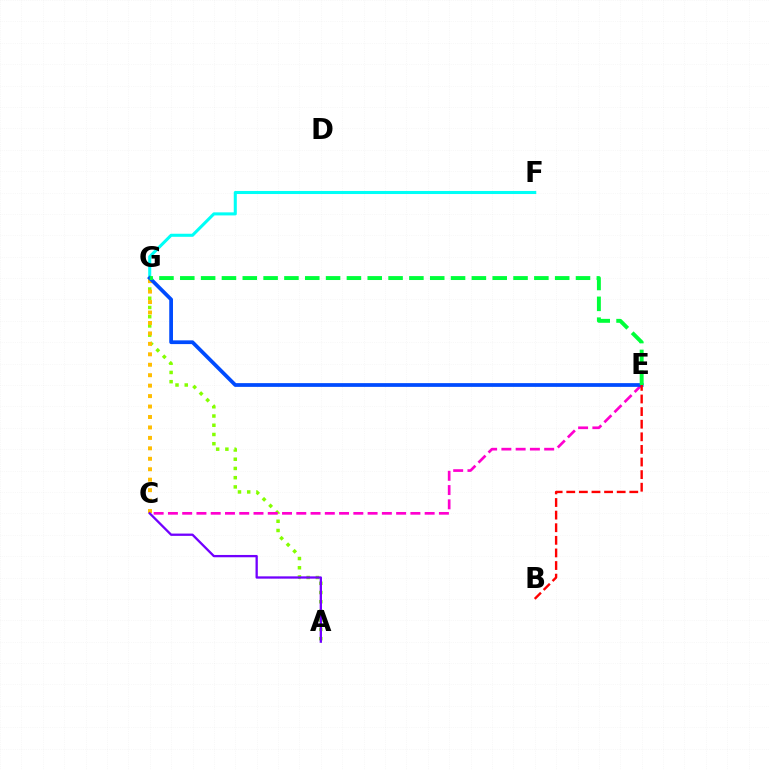{('F', 'G'): [{'color': '#00fff6', 'line_style': 'solid', 'thickness': 2.2}], ('A', 'G'): [{'color': '#84ff00', 'line_style': 'dotted', 'thickness': 2.51}], ('C', 'E'): [{'color': '#ff00cf', 'line_style': 'dashed', 'thickness': 1.94}], ('C', 'G'): [{'color': '#ffbd00', 'line_style': 'dotted', 'thickness': 2.84}], ('E', 'G'): [{'color': '#004bff', 'line_style': 'solid', 'thickness': 2.69}, {'color': '#00ff39', 'line_style': 'dashed', 'thickness': 2.83}], ('B', 'E'): [{'color': '#ff0000', 'line_style': 'dashed', 'thickness': 1.71}], ('A', 'C'): [{'color': '#7200ff', 'line_style': 'solid', 'thickness': 1.66}]}